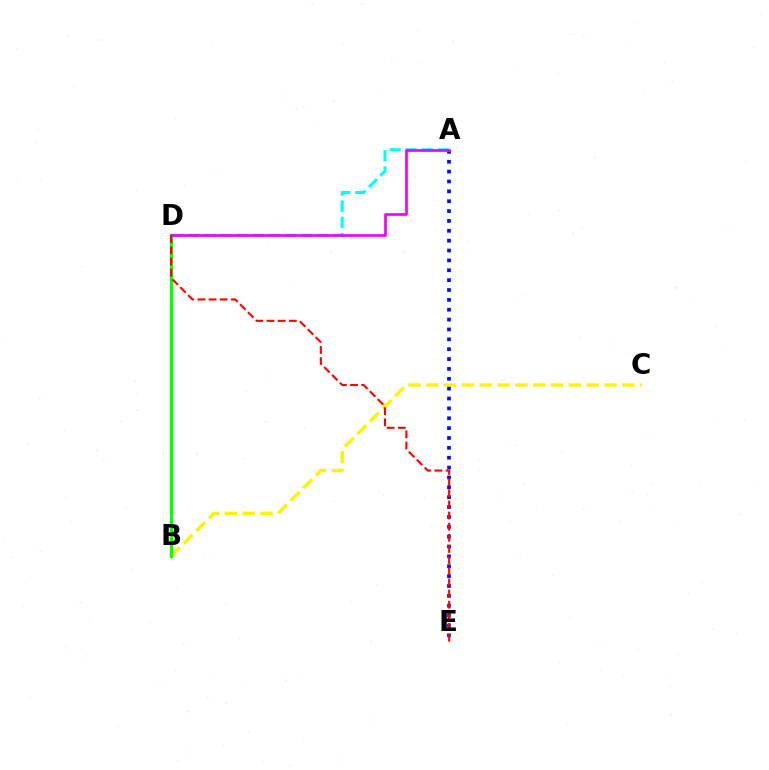{('B', 'C'): [{'color': '#fcf500', 'line_style': 'dashed', 'thickness': 2.42}], ('A', 'D'): [{'color': '#00fff6', 'line_style': 'dashed', 'thickness': 2.19}, {'color': '#ee00ff', 'line_style': 'solid', 'thickness': 1.93}], ('A', 'E'): [{'color': '#0010ff', 'line_style': 'dotted', 'thickness': 2.68}], ('B', 'D'): [{'color': '#08ff00', 'line_style': 'solid', 'thickness': 2.34}], ('D', 'E'): [{'color': '#ff0000', 'line_style': 'dashed', 'thickness': 1.51}]}